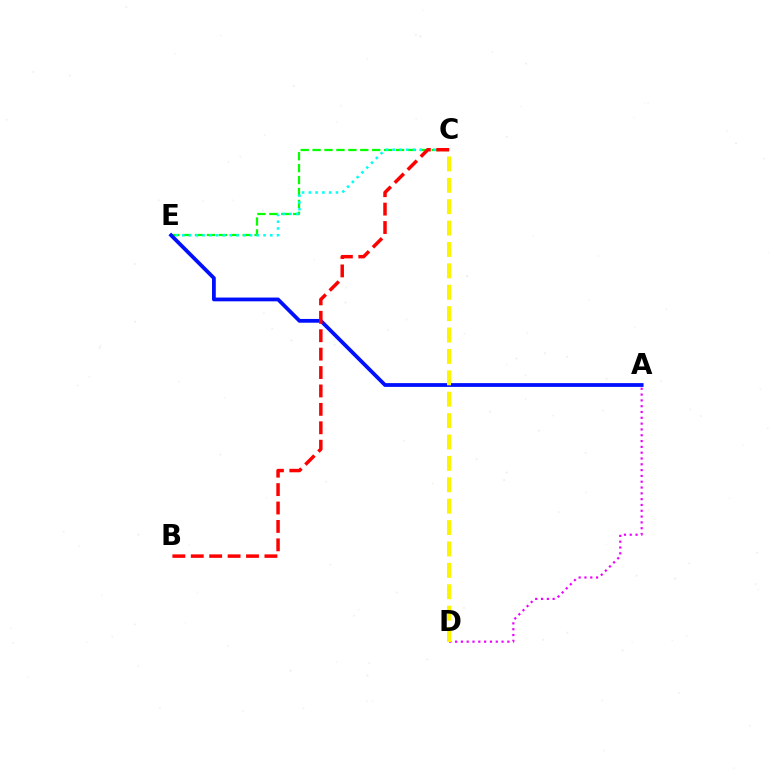{('A', 'D'): [{'color': '#ee00ff', 'line_style': 'dotted', 'thickness': 1.58}], ('C', 'E'): [{'color': '#08ff00', 'line_style': 'dashed', 'thickness': 1.62}, {'color': '#00fff6', 'line_style': 'dotted', 'thickness': 1.84}], ('A', 'E'): [{'color': '#0010ff', 'line_style': 'solid', 'thickness': 2.72}], ('C', 'D'): [{'color': '#fcf500', 'line_style': 'dashed', 'thickness': 2.91}], ('B', 'C'): [{'color': '#ff0000', 'line_style': 'dashed', 'thickness': 2.5}]}